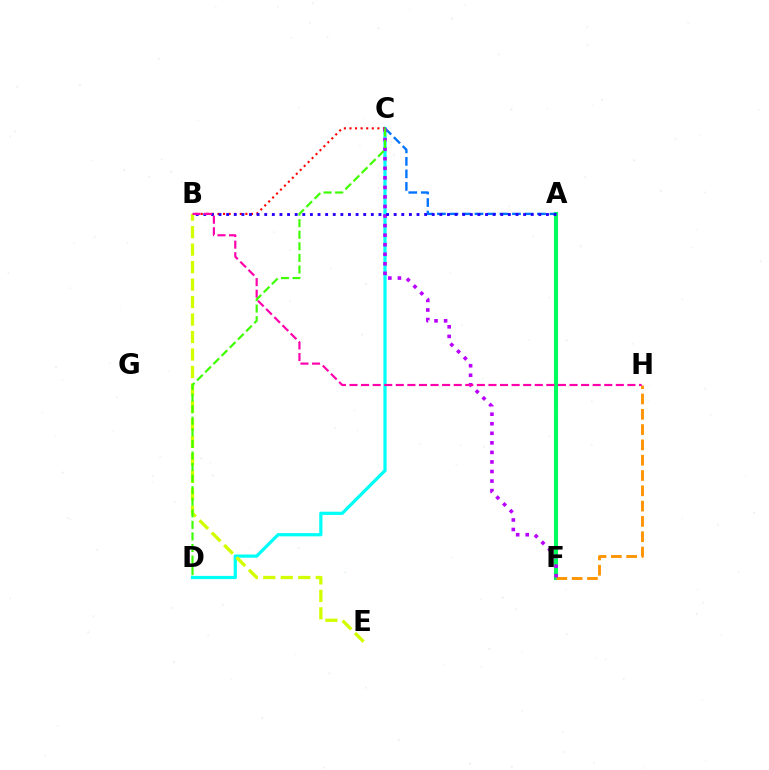{('A', 'F'): [{'color': '#00ff5c', 'line_style': 'solid', 'thickness': 2.95}], ('F', 'H'): [{'color': '#ff9400', 'line_style': 'dashed', 'thickness': 2.08}], ('C', 'D'): [{'color': '#00fff6', 'line_style': 'solid', 'thickness': 2.32}, {'color': '#3dff00', 'line_style': 'dashed', 'thickness': 1.57}], ('B', 'C'): [{'color': '#ff0000', 'line_style': 'dotted', 'thickness': 1.52}], ('A', 'C'): [{'color': '#0074ff', 'line_style': 'dashed', 'thickness': 1.7}], ('C', 'F'): [{'color': '#b900ff', 'line_style': 'dotted', 'thickness': 2.6}], ('B', 'E'): [{'color': '#d1ff00', 'line_style': 'dashed', 'thickness': 2.37}], ('A', 'B'): [{'color': '#2500ff', 'line_style': 'dotted', 'thickness': 2.07}], ('B', 'H'): [{'color': '#ff00ac', 'line_style': 'dashed', 'thickness': 1.57}]}